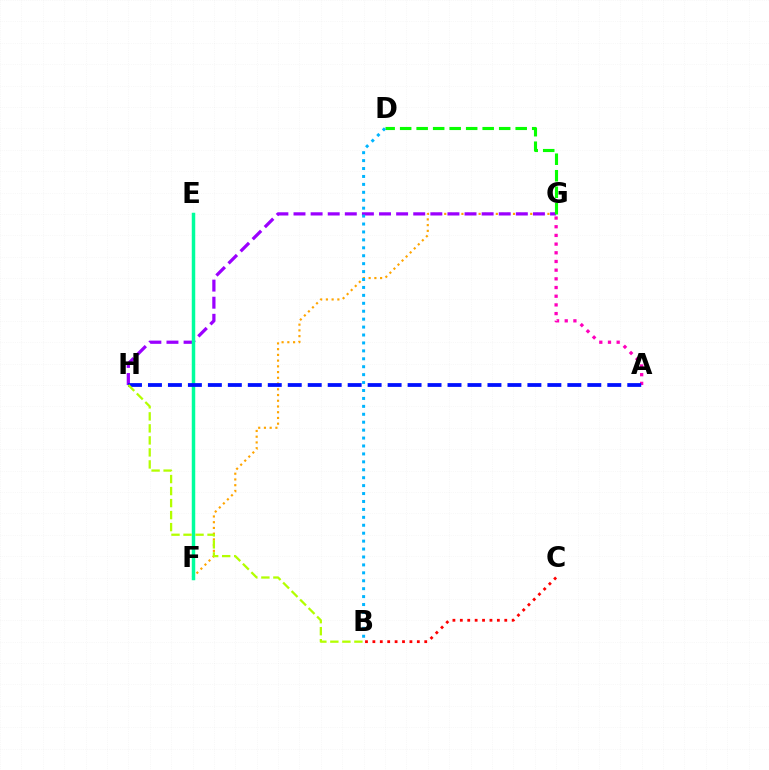{('B', 'C'): [{'color': '#ff0000', 'line_style': 'dotted', 'thickness': 2.01}], ('F', 'G'): [{'color': '#ffa500', 'line_style': 'dotted', 'thickness': 1.56}], ('A', 'G'): [{'color': '#ff00bd', 'line_style': 'dotted', 'thickness': 2.36}], ('G', 'H'): [{'color': '#9b00ff', 'line_style': 'dashed', 'thickness': 2.32}], ('E', 'F'): [{'color': '#00ff9d', 'line_style': 'solid', 'thickness': 2.5}], ('D', 'G'): [{'color': '#08ff00', 'line_style': 'dashed', 'thickness': 2.24}], ('B', 'D'): [{'color': '#00b5ff', 'line_style': 'dotted', 'thickness': 2.15}], ('A', 'H'): [{'color': '#0010ff', 'line_style': 'dashed', 'thickness': 2.71}], ('B', 'H'): [{'color': '#b3ff00', 'line_style': 'dashed', 'thickness': 1.63}]}